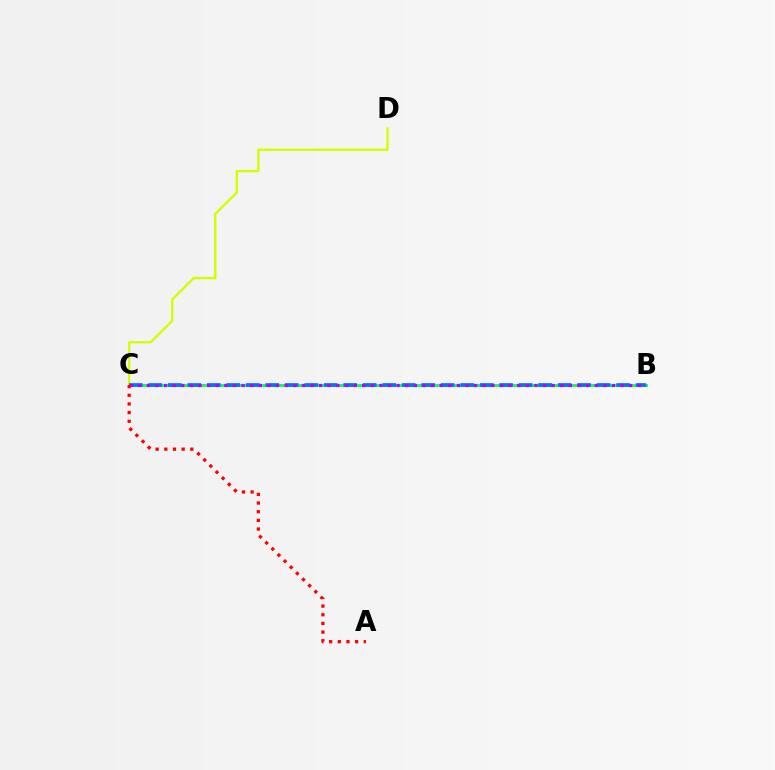{('B', 'C'): [{'color': '#00ff5c', 'line_style': 'solid', 'thickness': 2.04}, {'color': '#0074ff', 'line_style': 'dashed', 'thickness': 2.65}, {'color': '#b900ff', 'line_style': 'dotted', 'thickness': 2.34}], ('C', 'D'): [{'color': '#d1ff00', 'line_style': 'solid', 'thickness': 1.67}], ('A', 'C'): [{'color': '#ff0000', 'line_style': 'dotted', 'thickness': 2.35}]}